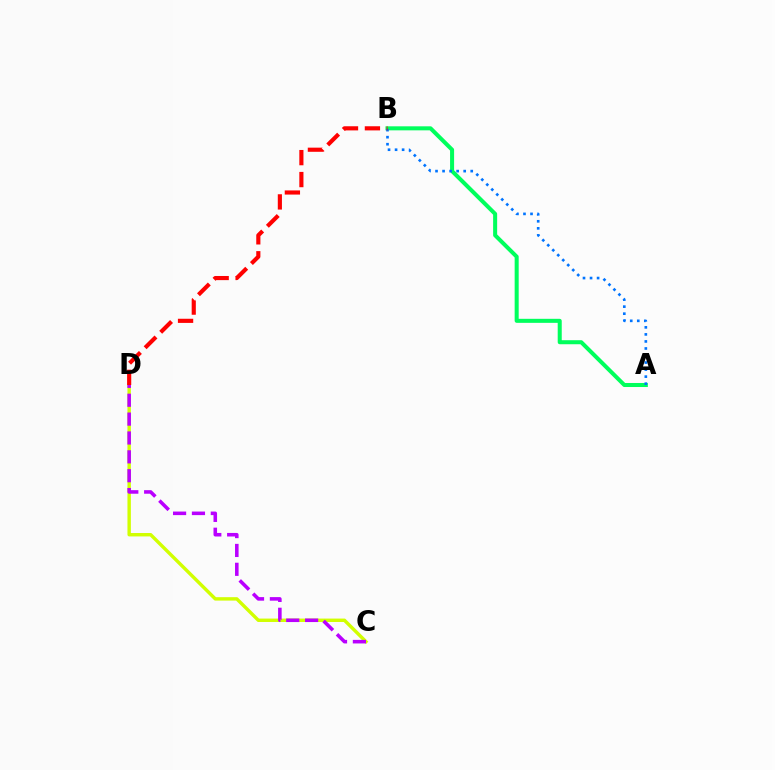{('C', 'D'): [{'color': '#d1ff00', 'line_style': 'solid', 'thickness': 2.46}, {'color': '#b900ff', 'line_style': 'dashed', 'thickness': 2.56}], ('A', 'B'): [{'color': '#00ff5c', 'line_style': 'solid', 'thickness': 2.9}, {'color': '#0074ff', 'line_style': 'dotted', 'thickness': 1.91}], ('B', 'D'): [{'color': '#ff0000', 'line_style': 'dashed', 'thickness': 2.98}]}